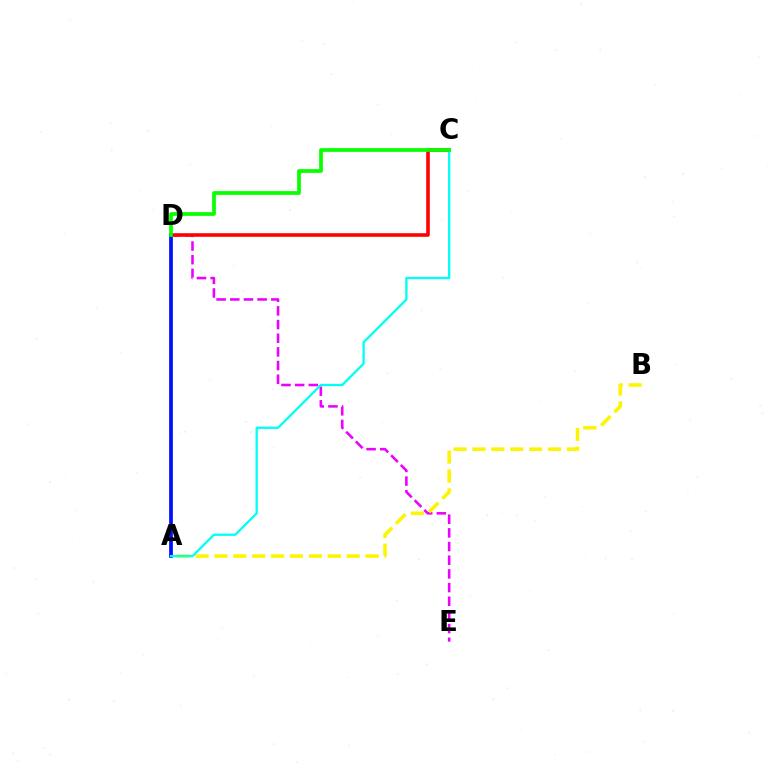{('D', 'E'): [{'color': '#ee00ff', 'line_style': 'dashed', 'thickness': 1.86}], ('C', 'D'): [{'color': '#ff0000', 'line_style': 'solid', 'thickness': 2.58}, {'color': '#08ff00', 'line_style': 'solid', 'thickness': 2.68}], ('A', 'B'): [{'color': '#fcf500', 'line_style': 'dashed', 'thickness': 2.57}], ('A', 'D'): [{'color': '#0010ff', 'line_style': 'solid', 'thickness': 2.67}], ('A', 'C'): [{'color': '#00fff6', 'line_style': 'solid', 'thickness': 1.65}]}